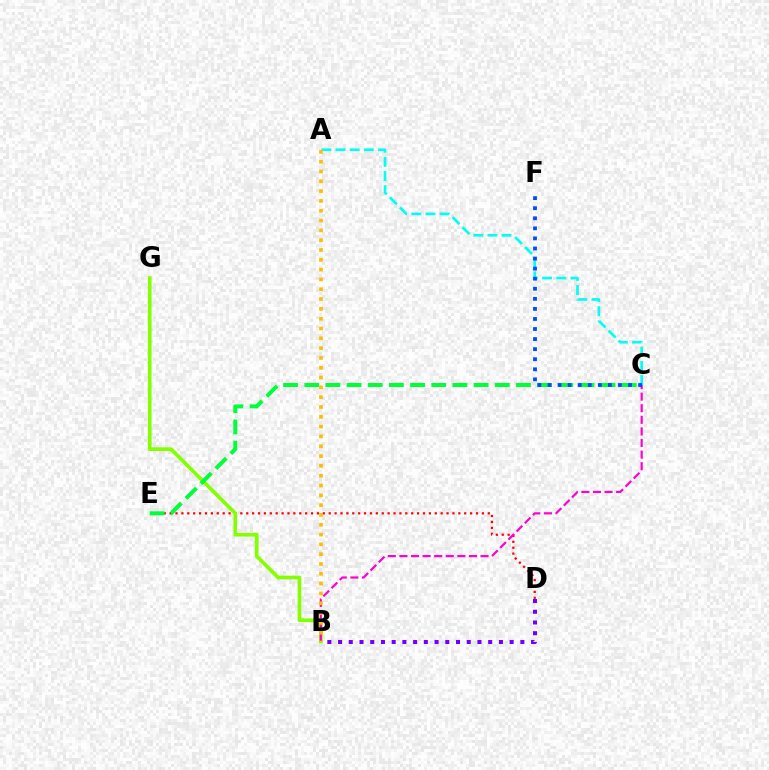{('D', 'E'): [{'color': '#ff0000', 'line_style': 'dotted', 'thickness': 1.6}], ('B', 'G'): [{'color': '#84ff00', 'line_style': 'solid', 'thickness': 2.63}], ('B', 'C'): [{'color': '#ff00cf', 'line_style': 'dashed', 'thickness': 1.57}], ('B', 'D'): [{'color': '#7200ff', 'line_style': 'dotted', 'thickness': 2.91}], ('C', 'E'): [{'color': '#00ff39', 'line_style': 'dashed', 'thickness': 2.88}], ('A', 'C'): [{'color': '#00fff6', 'line_style': 'dashed', 'thickness': 1.92}], ('C', 'F'): [{'color': '#004bff', 'line_style': 'dotted', 'thickness': 2.74}], ('A', 'B'): [{'color': '#ffbd00', 'line_style': 'dotted', 'thickness': 2.67}]}